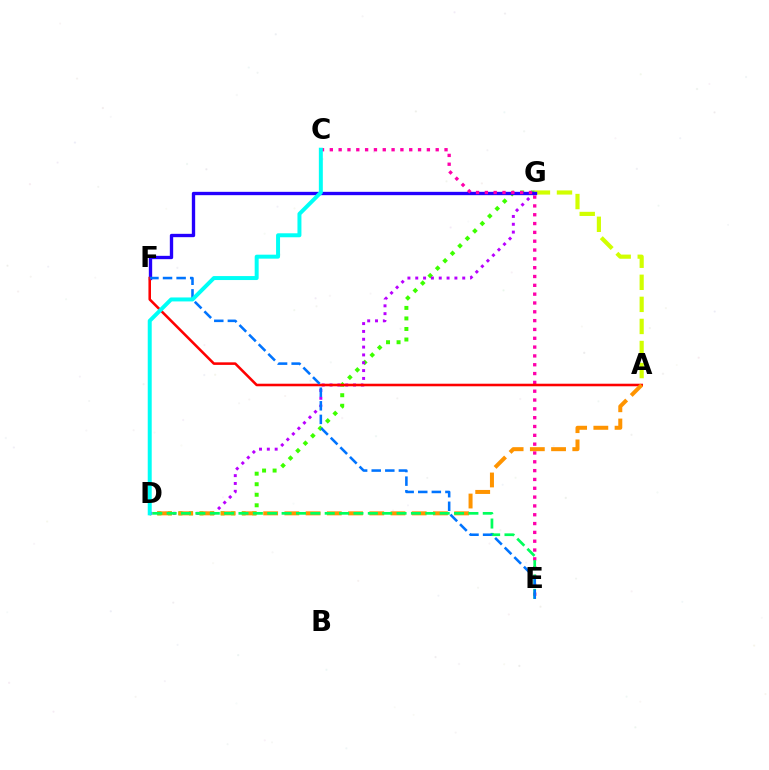{('D', 'G'): [{'color': '#3dff00', 'line_style': 'dotted', 'thickness': 2.86}, {'color': '#b900ff', 'line_style': 'dotted', 'thickness': 2.13}], ('A', 'G'): [{'color': '#d1ff00', 'line_style': 'dashed', 'thickness': 3.0}], ('F', 'G'): [{'color': '#2500ff', 'line_style': 'solid', 'thickness': 2.41}], ('C', 'E'): [{'color': '#ff00ac', 'line_style': 'dotted', 'thickness': 2.4}], ('A', 'F'): [{'color': '#ff0000', 'line_style': 'solid', 'thickness': 1.84}], ('A', 'D'): [{'color': '#ff9400', 'line_style': 'dashed', 'thickness': 2.88}], ('D', 'E'): [{'color': '#00ff5c', 'line_style': 'dashed', 'thickness': 1.95}], ('E', 'F'): [{'color': '#0074ff', 'line_style': 'dashed', 'thickness': 1.85}], ('C', 'D'): [{'color': '#00fff6', 'line_style': 'solid', 'thickness': 2.86}]}